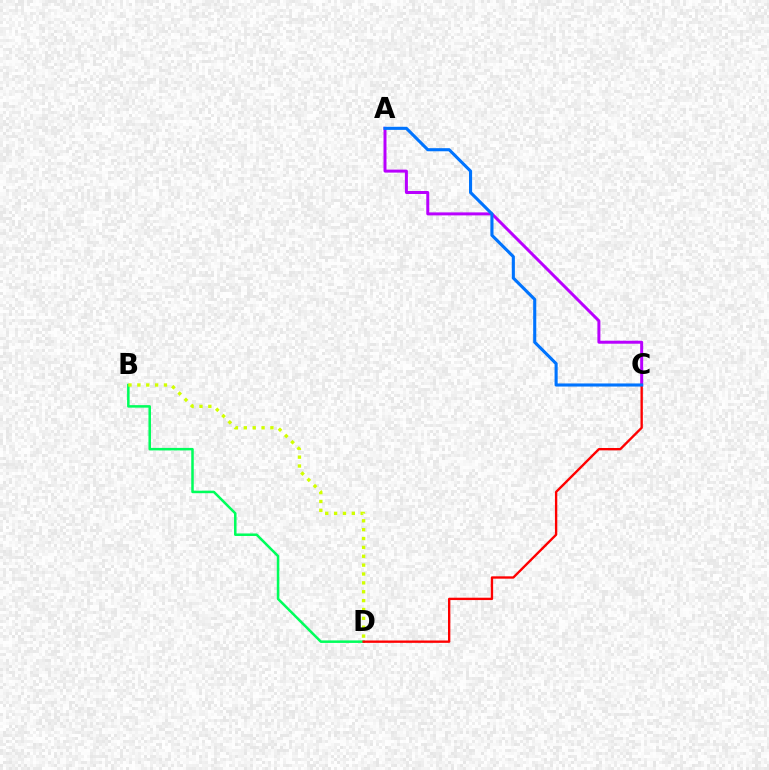{('B', 'D'): [{'color': '#00ff5c', 'line_style': 'solid', 'thickness': 1.81}, {'color': '#d1ff00', 'line_style': 'dotted', 'thickness': 2.41}], ('A', 'C'): [{'color': '#b900ff', 'line_style': 'solid', 'thickness': 2.15}, {'color': '#0074ff', 'line_style': 'solid', 'thickness': 2.23}], ('C', 'D'): [{'color': '#ff0000', 'line_style': 'solid', 'thickness': 1.69}]}